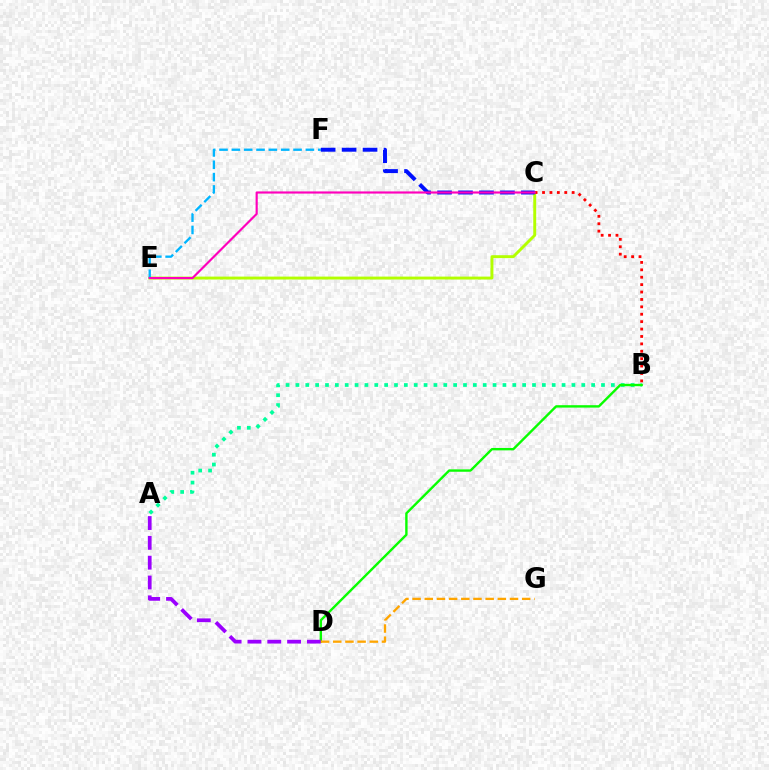{('C', 'E'): [{'color': '#b3ff00', 'line_style': 'solid', 'thickness': 2.1}, {'color': '#ff00bd', 'line_style': 'solid', 'thickness': 1.55}], ('B', 'C'): [{'color': '#ff0000', 'line_style': 'dotted', 'thickness': 2.01}], ('A', 'B'): [{'color': '#00ff9d', 'line_style': 'dotted', 'thickness': 2.68}], ('B', 'D'): [{'color': '#08ff00', 'line_style': 'solid', 'thickness': 1.72}], ('E', 'F'): [{'color': '#00b5ff', 'line_style': 'dashed', 'thickness': 1.68}], ('C', 'F'): [{'color': '#0010ff', 'line_style': 'dashed', 'thickness': 2.85}], ('A', 'D'): [{'color': '#9b00ff', 'line_style': 'dashed', 'thickness': 2.69}], ('D', 'G'): [{'color': '#ffa500', 'line_style': 'dashed', 'thickness': 1.65}]}